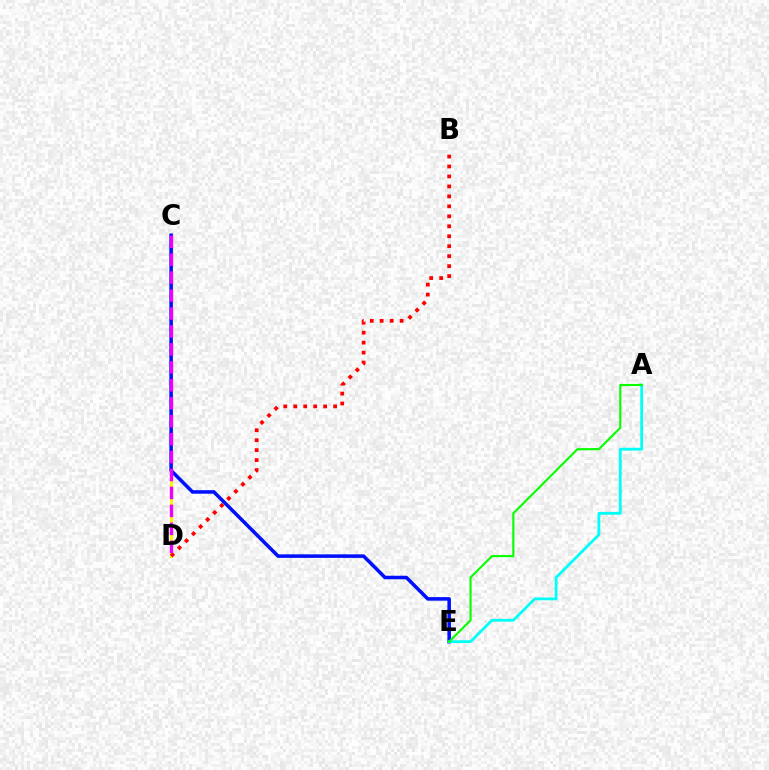{('C', 'D'): [{'color': '#fcf500', 'line_style': 'solid', 'thickness': 2.2}, {'color': '#ee00ff', 'line_style': 'dashed', 'thickness': 2.44}], ('B', 'D'): [{'color': '#ff0000', 'line_style': 'dotted', 'thickness': 2.71}], ('C', 'E'): [{'color': '#0010ff', 'line_style': 'solid', 'thickness': 2.55}], ('A', 'E'): [{'color': '#00fff6', 'line_style': 'solid', 'thickness': 2.01}, {'color': '#08ff00', 'line_style': 'solid', 'thickness': 1.53}]}